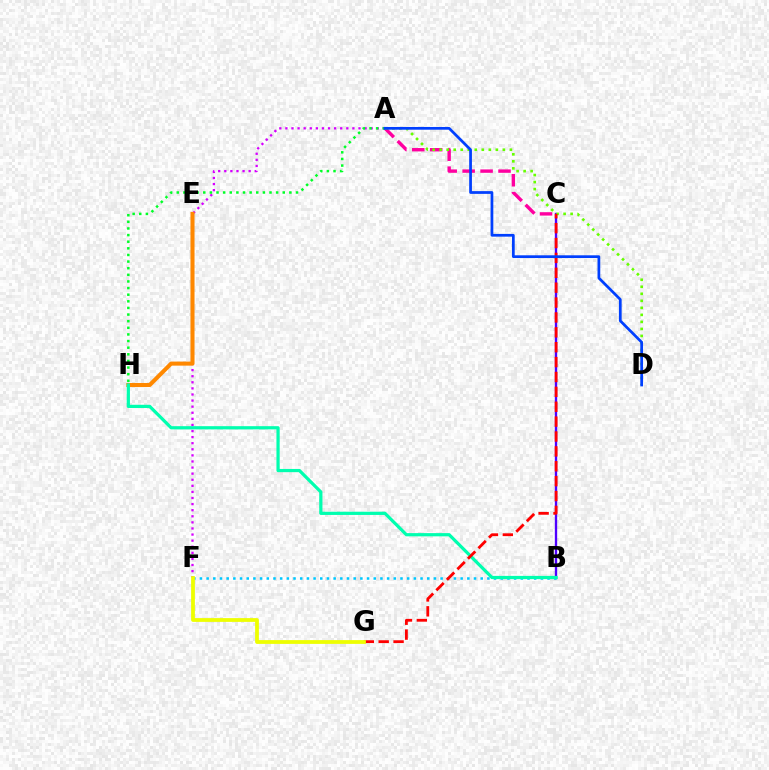{('B', 'C'): [{'color': '#4f00ff', 'line_style': 'solid', 'thickness': 1.68}], ('B', 'F'): [{'color': '#00c7ff', 'line_style': 'dotted', 'thickness': 1.82}], ('A', 'F'): [{'color': '#d600ff', 'line_style': 'dotted', 'thickness': 1.65}], ('A', 'C'): [{'color': '#ff00a0', 'line_style': 'dashed', 'thickness': 2.44}], ('A', 'D'): [{'color': '#66ff00', 'line_style': 'dotted', 'thickness': 1.91}, {'color': '#003fff', 'line_style': 'solid', 'thickness': 1.97}], ('E', 'H'): [{'color': '#ff8800', 'line_style': 'solid', 'thickness': 2.92}], ('B', 'H'): [{'color': '#00ffaf', 'line_style': 'solid', 'thickness': 2.32}], ('C', 'G'): [{'color': '#ff0000', 'line_style': 'dashed', 'thickness': 2.02}], ('A', 'H'): [{'color': '#00ff27', 'line_style': 'dotted', 'thickness': 1.8}], ('F', 'G'): [{'color': '#eeff00', 'line_style': 'solid', 'thickness': 2.72}]}